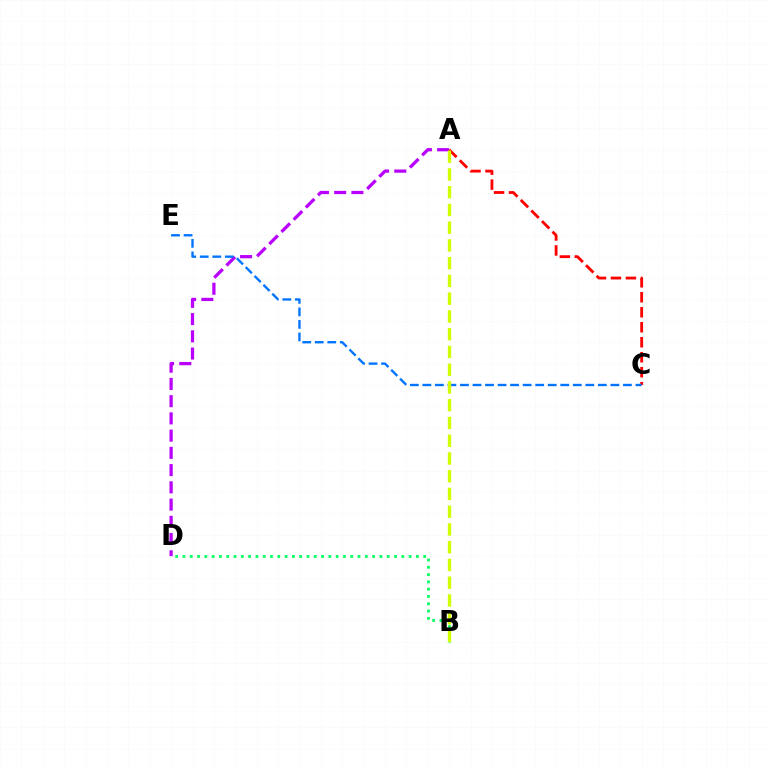{('A', 'D'): [{'color': '#b900ff', 'line_style': 'dashed', 'thickness': 2.34}], ('A', 'C'): [{'color': '#ff0000', 'line_style': 'dashed', 'thickness': 2.04}], ('C', 'E'): [{'color': '#0074ff', 'line_style': 'dashed', 'thickness': 1.7}], ('B', 'D'): [{'color': '#00ff5c', 'line_style': 'dotted', 'thickness': 1.98}], ('A', 'B'): [{'color': '#d1ff00', 'line_style': 'dashed', 'thickness': 2.41}]}